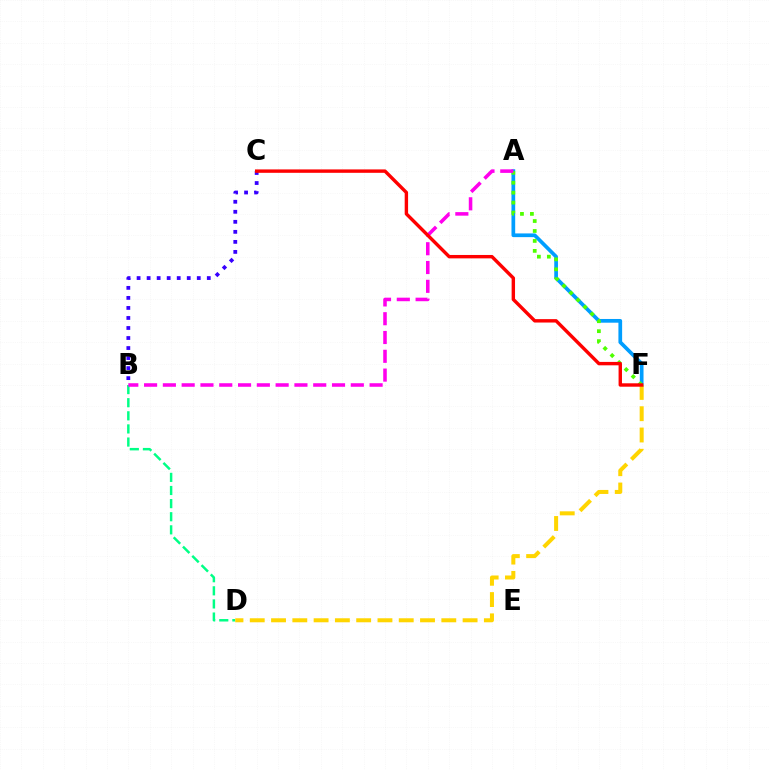{('A', 'F'): [{'color': '#009eff', 'line_style': 'solid', 'thickness': 2.67}, {'color': '#4fff00', 'line_style': 'dotted', 'thickness': 2.7}], ('B', 'D'): [{'color': '#00ff86', 'line_style': 'dashed', 'thickness': 1.78}], ('A', 'B'): [{'color': '#ff00ed', 'line_style': 'dashed', 'thickness': 2.55}], ('B', 'C'): [{'color': '#3700ff', 'line_style': 'dotted', 'thickness': 2.72}], ('D', 'F'): [{'color': '#ffd500', 'line_style': 'dashed', 'thickness': 2.89}], ('C', 'F'): [{'color': '#ff0000', 'line_style': 'solid', 'thickness': 2.45}]}